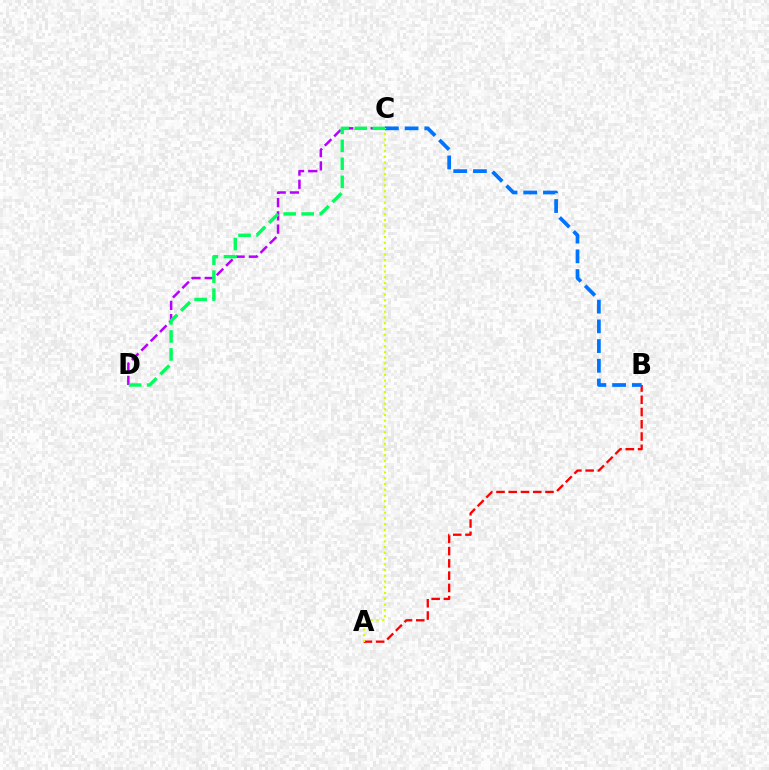{('C', 'D'): [{'color': '#b900ff', 'line_style': 'dashed', 'thickness': 1.8}, {'color': '#00ff5c', 'line_style': 'dashed', 'thickness': 2.45}], ('A', 'B'): [{'color': '#ff0000', 'line_style': 'dashed', 'thickness': 1.66}], ('B', 'C'): [{'color': '#0074ff', 'line_style': 'dashed', 'thickness': 2.68}], ('A', 'C'): [{'color': '#d1ff00', 'line_style': 'dotted', 'thickness': 1.56}]}